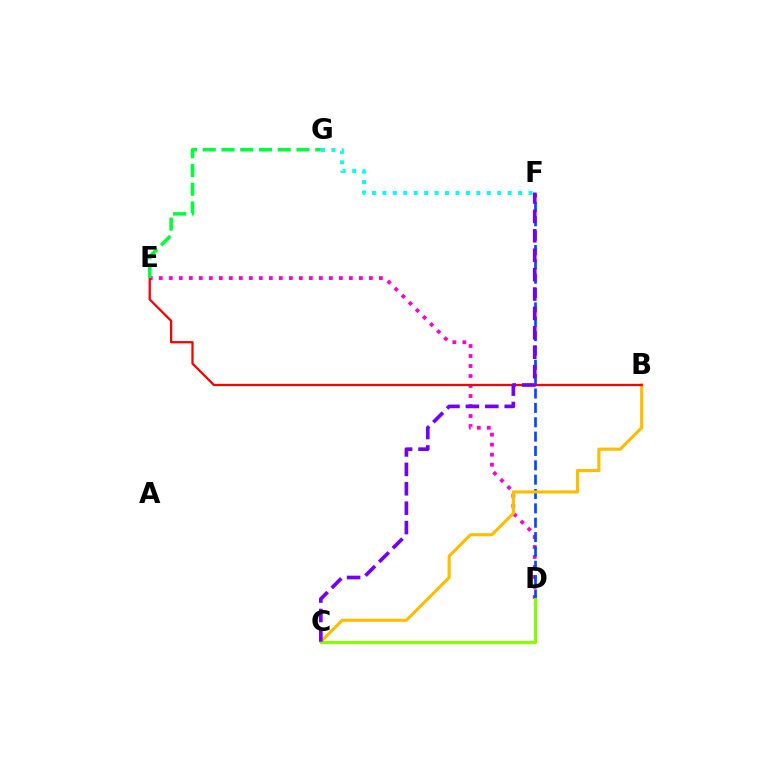{('D', 'E'): [{'color': '#ff00cf', 'line_style': 'dotted', 'thickness': 2.72}], ('D', 'F'): [{'color': '#004bff', 'line_style': 'dashed', 'thickness': 1.95}], ('B', 'C'): [{'color': '#ffbd00', 'line_style': 'solid', 'thickness': 2.25}], ('B', 'E'): [{'color': '#ff0000', 'line_style': 'solid', 'thickness': 1.63}], ('C', 'D'): [{'color': '#84ff00', 'line_style': 'solid', 'thickness': 2.27}], ('F', 'G'): [{'color': '#00fff6', 'line_style': 'dotted', 'thickness': 2.84}], ('E', 'G'): [{'color': '#00ff39', 'line_style': 'dashed', 'thickness': 2.55}], ('C', 'F'): [{'color': '#7200ff', 'line_style': 'dashed', 'thickness': 2.64}]}